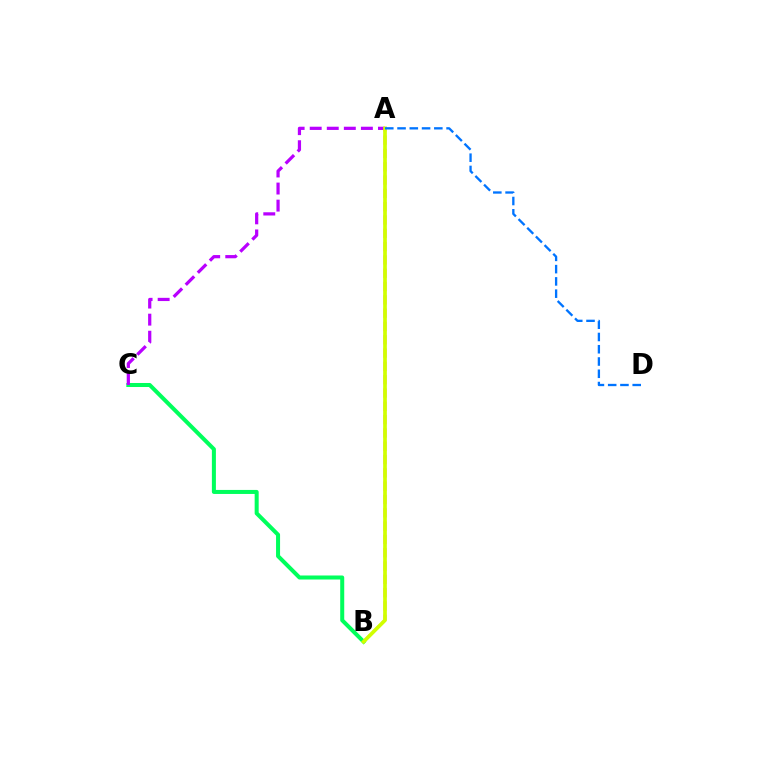{('B', 'C'): [{'color': '#00ff5c', 'line_style': 'solid', 'thickness': 2.89}], ('A', 'C'): [{'color': '#b900ff', 'line_style': 'dashed', 'thickness': 2.32}], ('A', 'B'): [{'color': '#ff0000', 'line_style': 'dashed', 'thickness': 1.81}, {'color': '#d1ff00', 'line_style': 'solid', 'thickness': 2.65}], ('A', 'D'): [{'color': '#0074ff', 'line_style': 'dashed', 'thickness': 1.67}]}